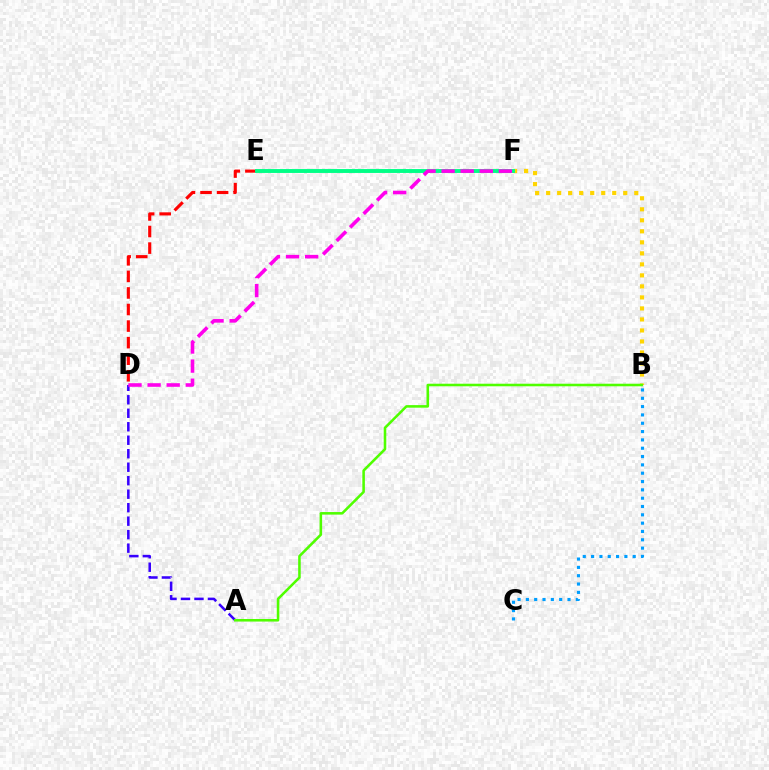{('A', 'D'): [{'color': '#3700ff', 'line_style': 'dashed', 'thickness': 1.83}], ('D', 'E'): [{'color': '#ff0000', 'line_style': 'dashed', 'thickness': 2.25}], ('B', 'C'): [{'color': '#009eff', 'line_style': 'dotted', 'thickness': 2.26}], ('B', 'F'): [{'color': '#ffd500', 'line_style': 'dotted', 'thickness': 2.99}], ('E', 'F'): [{'color': '#00ff86', 'line_style': 'solid', 'thickness': 2.81}], ('D', 'F'): [{'color': '#ff00ed', 'line_style': 'dashed', 'thickness': 2.59}], ('A', 'B'): [{'color': '#4fff00', 'line_style': 'solid', 'thickness': 1.84}]}